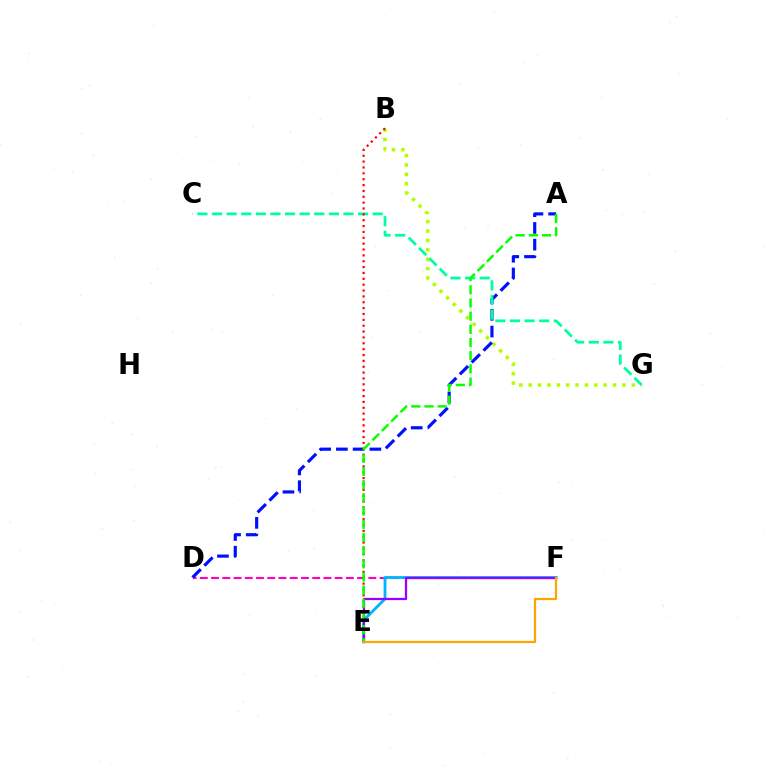{('D', 'F'): [{'color': '#ff00bd', 'line_style': 'dashed', 'thickness': 1.53}], ('B', 'G'): [{'color': '#b3ff00', 'line_style': 'dotted', 'thickness': 2.55}], ('A', 'D'): [{'color': '#0010ff', 'line_style': 'dashed', 'thickness': 2.27}], ('C', 'G'): [{'color': '#00ff9d', 'line_style': 'dashed', 'thickness': 1.98}], ('B', 'E'): [{'color': '#ff0000', 'line_style': 'dotted', 'thickness': 1.59}], ('E', 'F'): [{'color': '#00b5ff', 'line_style': 'solid', 'thickness': 2.04}, {'color': '#9b00ff', 'line_style': 'solid', 'thickness': 1.63}, {'color': '#ffa500', 'line_style': 'solid', 'thickness': 1.62}], ('A', 'E'): [{'color': '#08ff00', 'line_style': 'dashed', 'thickness': 1.79}]}